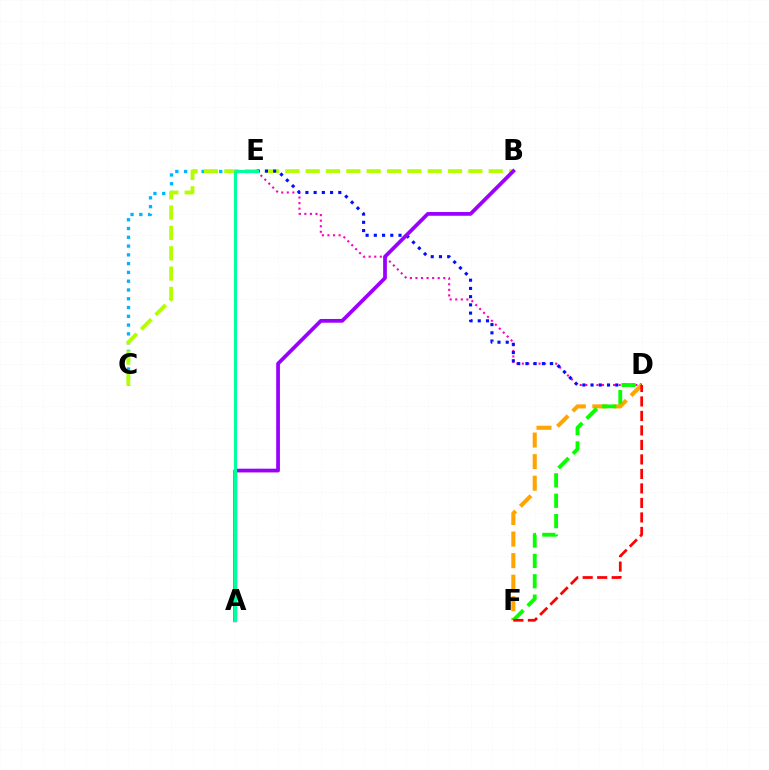{('C', 'E'): [{'color': '#00b5ff', 'line_style': 'dotted', 'thickness': 2.39}], ('D', 'E'): [{'color': '#ff00bd', 'line_style': 'dotted', 'thickness': 1.51}, {'color': '#0010ff', 'line_style': 'dotted', 'thickness': 2.23}], ('B', 'C'): [{'color': '#b3ff00', 'line_style': 'dashed', 'thickness': 2.76}], ('A', 'B'): [{'color': '#9b00ff', 'line_style': 'solid', 'thickness': 2.69}], ('D', 'F'): [{'color': '#ffa500', 'line_style': 'dashed', 'thickness': 2.93}, {'color': '#08ff00', 'line_style': 'dashed', 'thickness': 2.77}, {'color': '#ff0000', 'line_style': 'dashed', 'thickness': 1.97}], ('A', 'E'): [{'color': '#00ff9d', 'line_style': 'solid', 'thickness': 2.19}]}